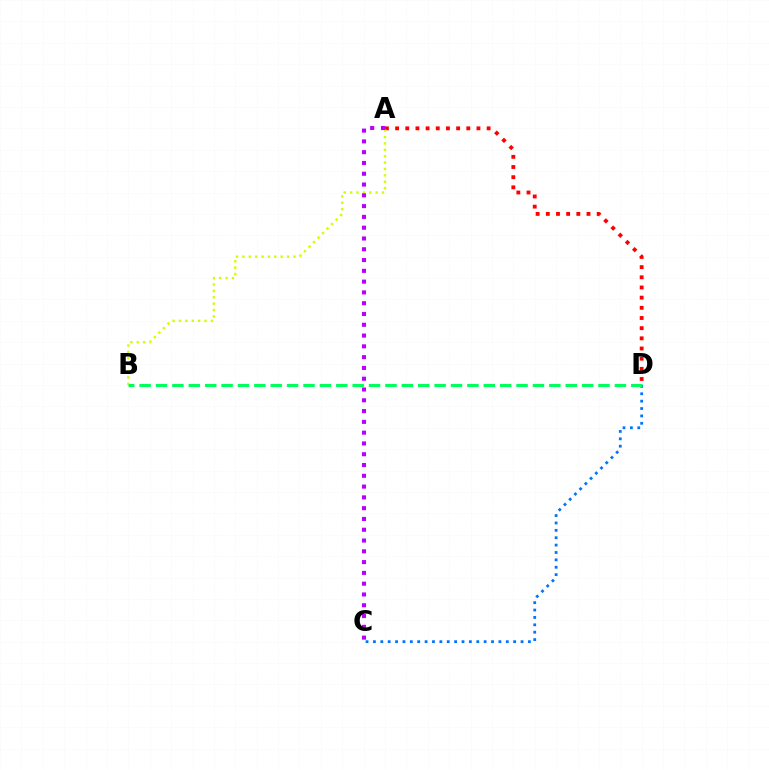{('C', 'D'): [{'color': '#0074ff', 'line_style': 'dotted', 'thickness': 2.01}], ('A', 'D'): [{'color': '#ff0000', 'line_style': 'dotted', 'thickness': 2.76}], ('A', 'B'): [{'color': '#d1ff00', 'line_style': 'dotted', 'thickness': 1.73}], ('A', 'C'): [{'color': '#b900ff', 'line_style': 'dotted', 'thickness': 2.93}], ('B', 'D'): [{'color': '#00ff5c', 'line_style': 'dashed', 'thickness': 2.23}]}